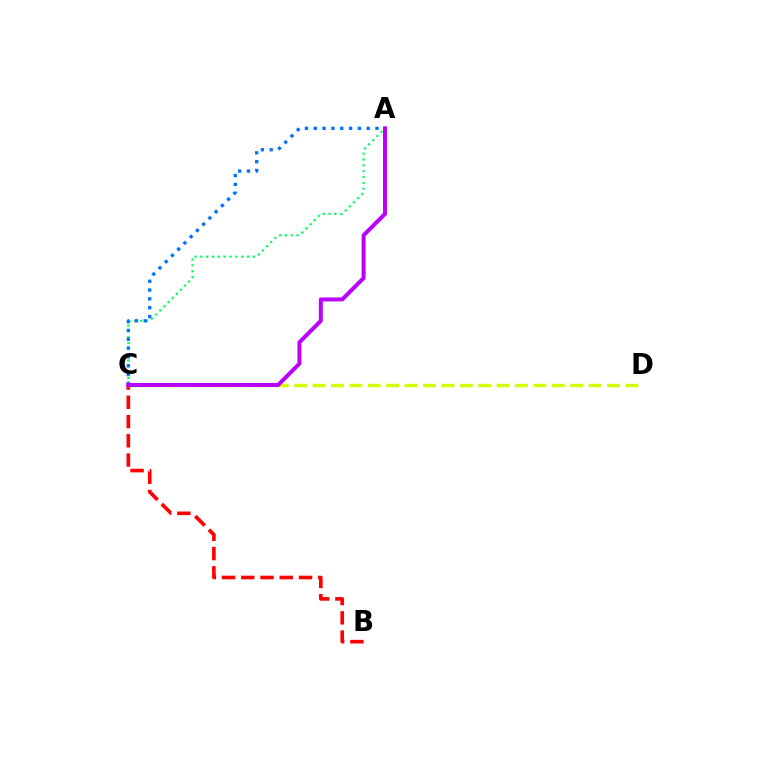{('A', 'C'): [{'color': '#00ff5c', 'line_style': 'dotted', 'thickness': 1.59}, {'color': '#0074ff', 'line_style': 'dotted', 'thickness': 2.4}, {'color': '#b900ff', 'line_style': 'solid', 'thickness': 2.87}], ('B', 'C'): [{'color': '#ff0000', 'line_style': 'dashed', 'thickness': 2.62}], ('C', 'D'): [{'color': '#d1ff00', 'line_style': 'dashed', 'thickness': 2.5}]}